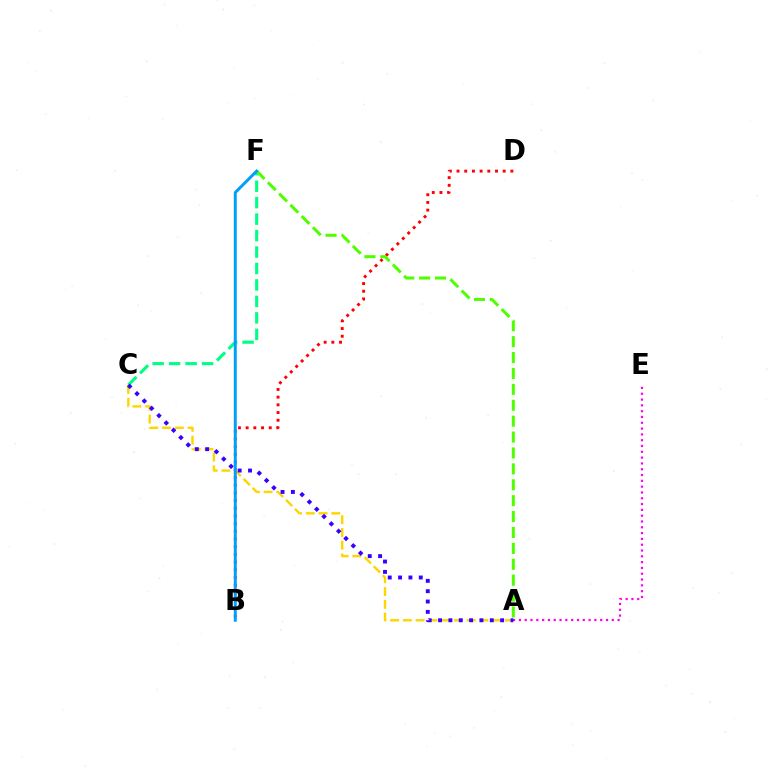{('C', 'F'): [{'color': '#00ff86', 'line_style': 'dashed', 'thickness': 2.24}], ('B', 'D'): [{'color': '#ff0000', 'line_style': 'dotted', 'thickness': 2.09}], ('A', 'C'): [{'color': '#ffd500', 'line_style': 'dashed', 'thickness': 1.73}, {'color': '#3700ff', 'line_style': 'dotted', 'thickness': 2.81}], ('A', 'F'): [{'color': '#4fff00', 'line_style': 'dashed', 'thickness': 2.16}], ('A', 'E'): [{'color': '#ff00ed', 'line_style': 'dotted', 'thickness': 1.58}], ('B', 'F'): [{'color': '#009eff', 'line_style': 'solid', 'thickness': 2.12}]}